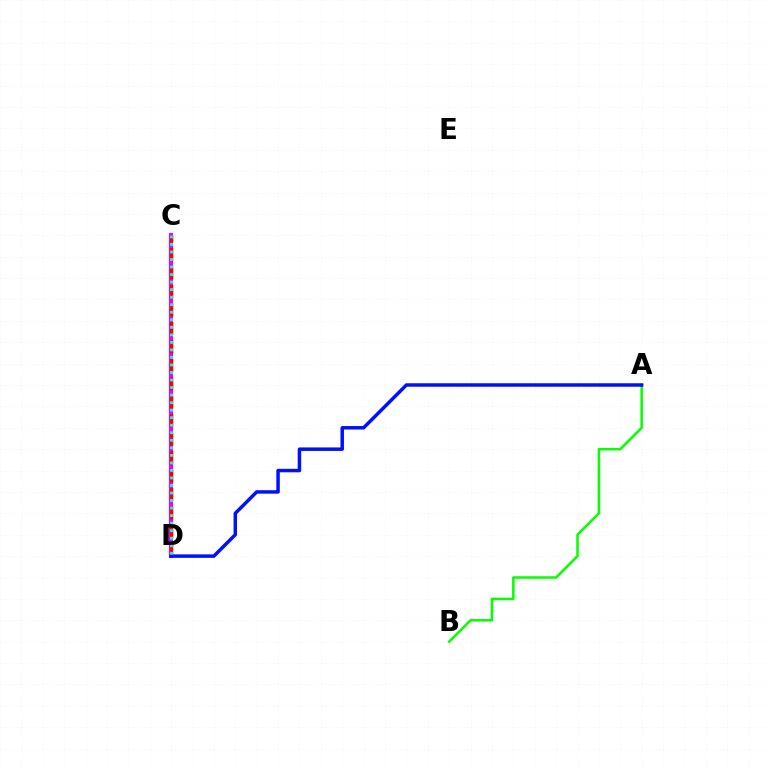{('C', 'D'): [{'color': '#fcf500', 'line_style': 'solid', 'thickness': 2.96}, {'color': '#ee00ff', 'line_style': 'solid', 'thickness': 2.97}, {'color': '#ff0000', 'line_style': 'dashed', 'thickness': 2.51}, {'color': '#00fff6', 'line_style': 'dotted', 'thickness': 2.05}], ('A', 'B'): [{'color': '#08ff00', 'line_style': 'solid', 'thickness': 1.82}], ('A', 'D'): [{'color': '#0010ff', 'line_style': 'solid', 'thickness': 2.5}]}